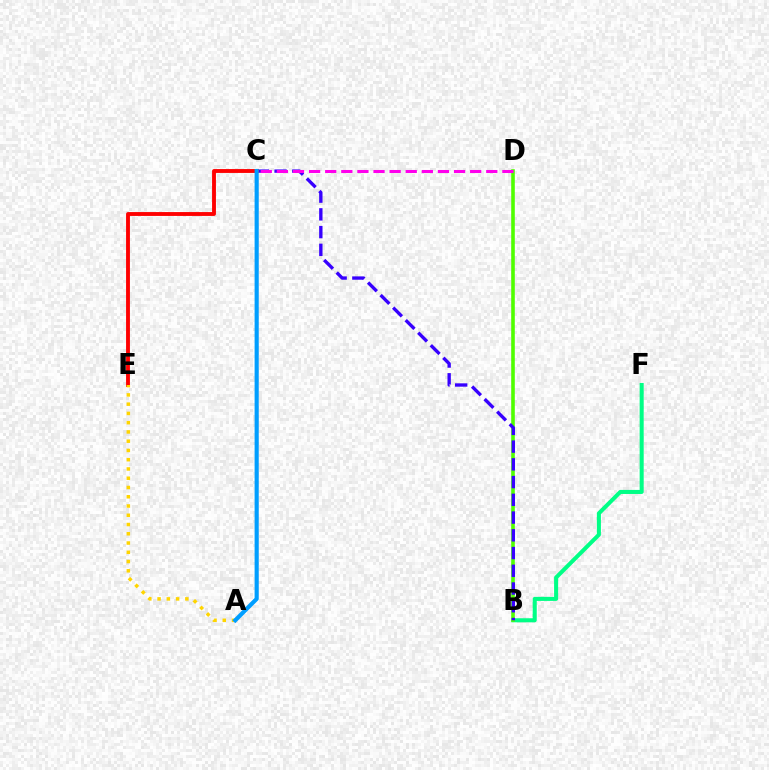{('B', 'F'): [{'color': '#00ff86', 'line_style': 'solid', 'thickness': 2.92}], ('B', 'D'): [{'color': '#4fff00', 'line_style': 'solid', 'thickness': 2.6}], ('B', 'C'): [{'color': '#3700ff', 'line_style': 'dashed', 'thickness': 2.41}], ('C', 'E'): [{'color': '#ff0000', 'line_style': 'solid', 'thickness': 2.78}], ('A', 'E'): [{'color': '#ffd500', 'line_style': 'dotted', 'thickness': 2.52}], ('A', 'C'): [{'color': '#009eff', 'line_style': 'solid', 'thickness': 2.98}], ('C', 'D'): [{'color': '#ff00ed', 'line_style': 'dashed', 'thickness': 2.19}]}